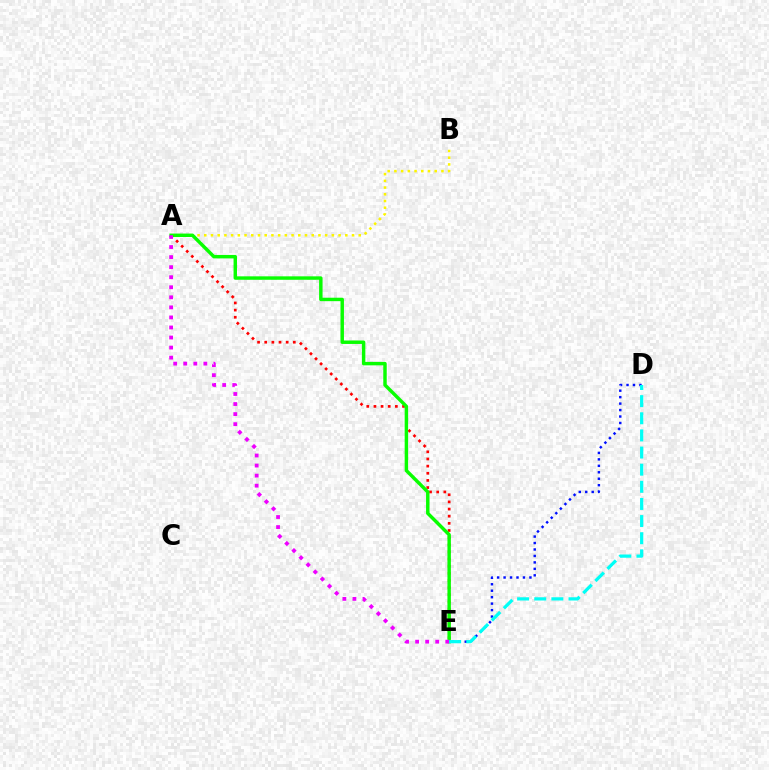{('A', 'B'): [{'color': '#fcf500', 'line_style': 'dotted', 'thickness': 1.82}], ('D', 'E'): [{'color': '#0010ff', 'line_style': 'dotted', 'thickness': 1.76}, {'color': '#00fff6', 'line_style': 'dashed', 'thickness': 2.33}], ('A', 'E'): [{'color': '#ff0000', 'line_style': 'dotted', 'thickness': 1.94}, {'color': '#08ff00', 'line_style': 'solid', 'thickness': 2.48}, {'color': '#ee00ff', 'line_style': 'dotted', 'thickness': 2.73}]}